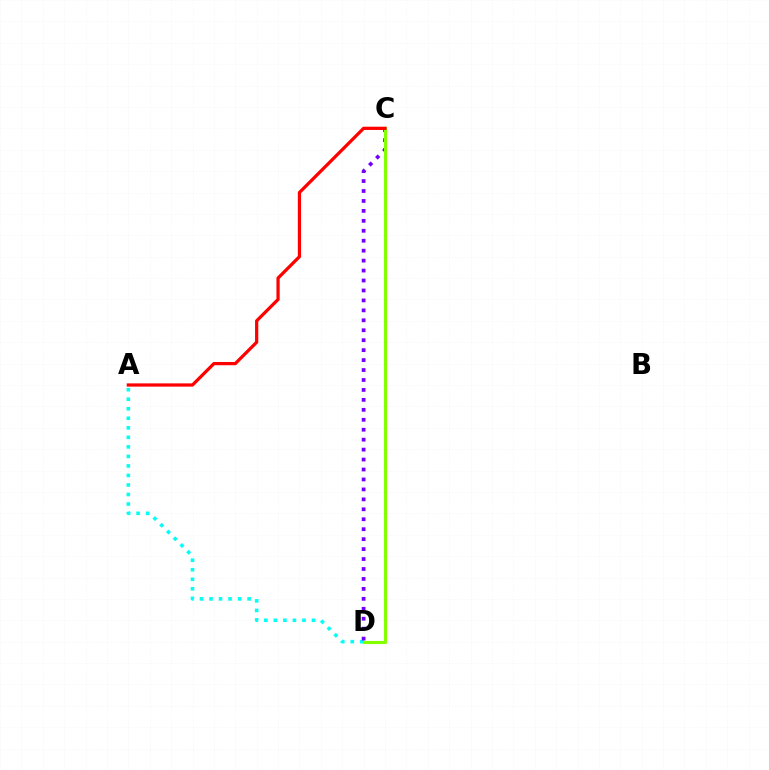{('A', 'D'): [{'color': '#00fff6', 'line_style': 'dotted', 'thickness': 2.59}], ('C', 'D'): [{'color': '#7200ff', 'line_style': 'dotted', 'thickness': 2.7}, {'color': '#84ff00', 'line_style': 'solid', 'thickness': 2.21}], ('A', 'C'): [{'color': '#ff0000', 'line_style': 'solid', 'thickness': 2.33}]}